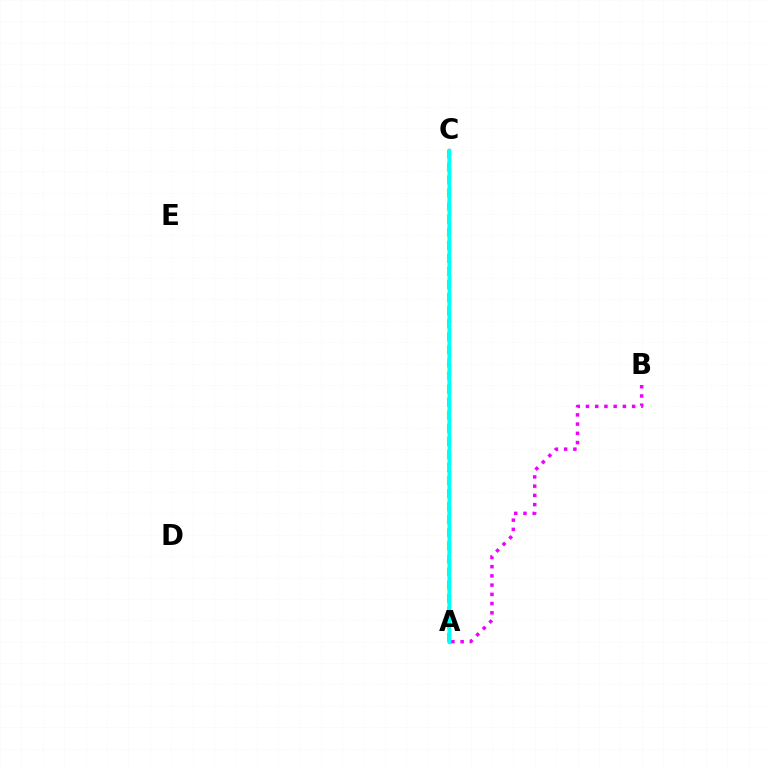{('A', 'C'): [{'color': '#ff0000', 'line_style': 'solid', 'thickness': 1.65}, {'color': '#08ff00', 'line_style': 'dashed', 'thickness': 2.41}, {'color': '#fcf500', 'line_style': 'dashed', 'thickness': 2.99}, {'color': '#0010ff', 'line_style': 'dashed', 'thickness': 1.78}, {'color': '#00fff6', 'line_style': 'solid', 'thickness': 2.34}], ('A', 'B'): [{'color': '#ee00ff', 'line_style': 'dotted', 'thickness': 2.51}]}